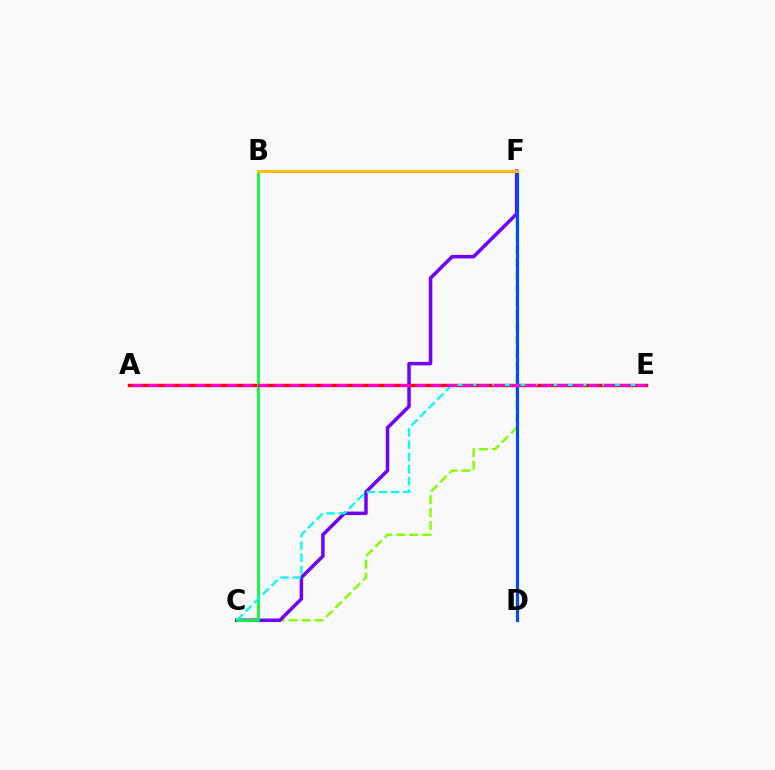{('C', 'F'): [{'color': '#84ff00', 'line_style': 'dashed', 'thickness': 1.76}, {'color': '#7200ff', 'line_style': 'solid', 'thickness': 2.51}], ('A', 'E'): [{'color': '#ff0000', 'line_style': 'solid', 'thickness': 2.46}, {'color': '#ff00cf', 'line_style': 'dashed', 'thickness': 2.14}], ('B', 'C'): [{'color': '#00ff39', 'line_style': 'solid', 'thickness': 2.01}], ('D', 'F'): [{'color': '#004bff', 'line_style': 'solid', 'thickness': 2.27}], ('C', 'E'): [{'color': '#00fff6', 'line_style': 'dashed', 'thickness': 1.66}], ('B', 'F'): [{'color': '#ffbd00', 'line_style': 'solid', 'thickness': 2.09}]}